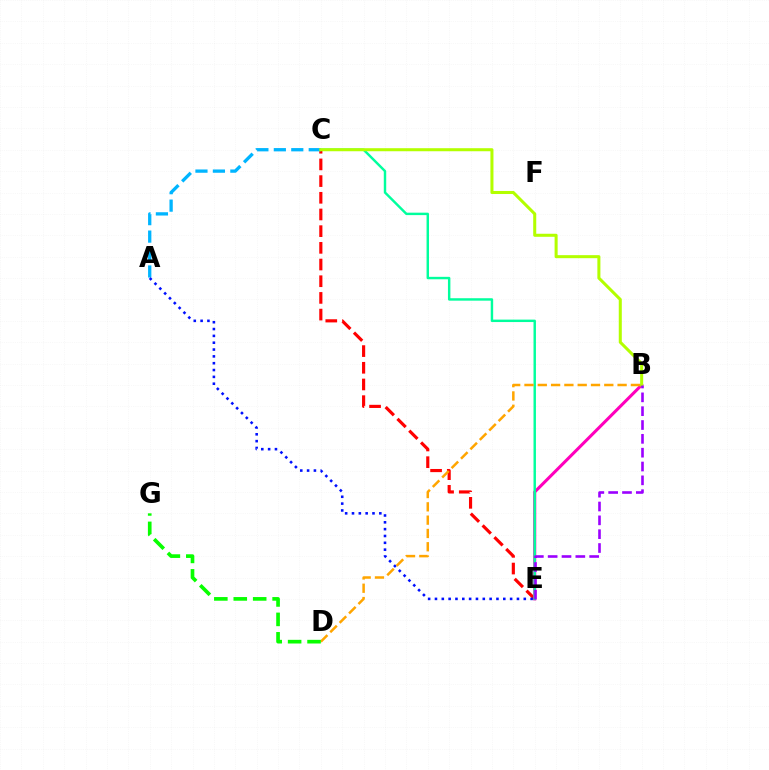{('C', 'E'): [{'color': '#ff0000', 'line_style': 'dashed', 'thickness': 2.27}, {'color': '#00ff9d', 'line_style': 'solid', 'thickness': 1.76}], ('A', 'C'): [{'color': '#00b5ff', 'line_style': 'dashed', 'thickness': 2.37}], ('A', 'E'): [{'color': '#0010ff', 'line_style': 'dotted', 'thickness': 1.86}], ('B', 'E'): [{'color': '#ff00bd', 'line_style': 'solid', 'thickness': 2.2}, {'color': '#9b00ff', 'line_style': 'dashed', 'thickness': 1.88}], ('B', 'D'): [{'color': '#ffa500', 'line_style': 'dashed', 'thickness': 1.81}], ('B', 'C'): [{'color': '#b3ff00', 'line_style': 'solid', 'thickness': 2.19}], ('D', 'G'): [{'color': '#08ff00', 'line_style': 'dashed', 'thickness': 2.64}]}